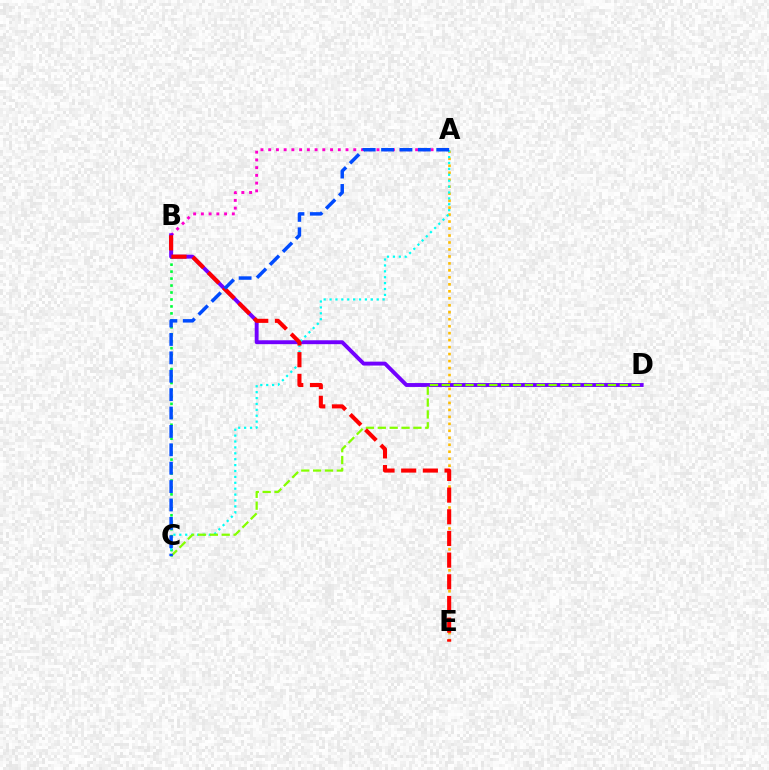{('B', 'C'): [{'color': '#00ff39', 'line_style': 'dotted', 'thickness': 1.89}], ('A', 'B'): [{'color': '#ff00cf', 'line_style': 'dotted', 'thickness': 2.1}], ('A', 'E'): [{'color': '#ffbd00', 'line_style': 'dotted', 'thickness': 1.9}], ('B', 'D'): [{'color': '#7200ff', 'line_style': 'solid', 'thickness': 2.8}], ('A', 'C'): [{'color': '#00fff6', 'line_style': 'dotted', 'thickness': 1.6}, {'color': '#004bff', 'line_style': 'dashed', 'thickness': 2.5}], ('C', 'D'): [{'color': '#84ff00', 'line_style': 'dashed', 'thickness': 1.61}], ('B', 'E'): [{'color': '#ff0000', 'line_style': 'dashed', 'thickness': 2.94}]}